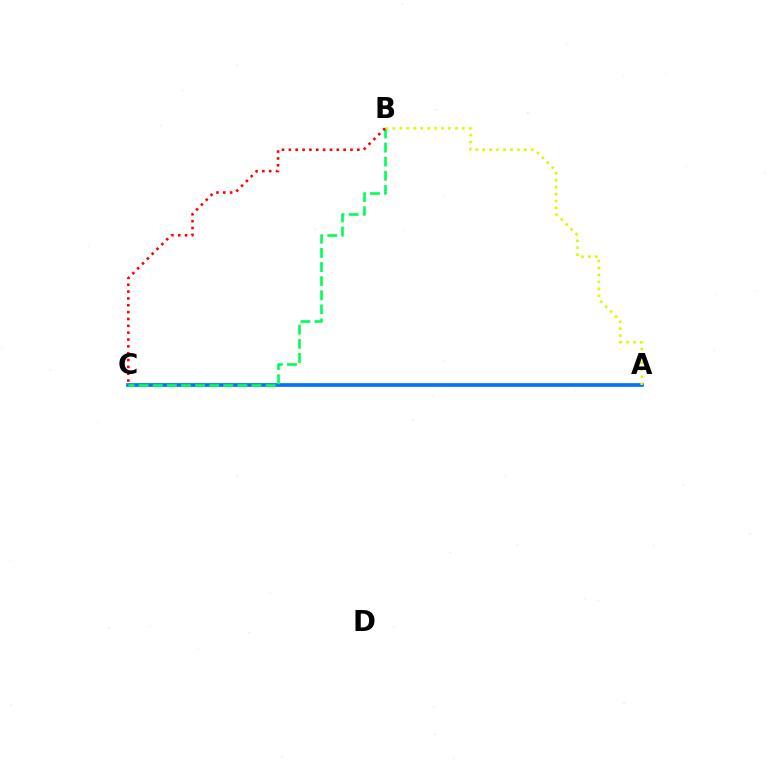{('A', 'C'): [{'color': '#b900ff', 'line_style': 'solid', 'thickness': 1.65}, {'color': '#0074ff', 'line_style': 'solid', 'thickness': 2.61}], ('B', 'C'): [{'color': '#00ff5c', 'line_style': 'dashed', 'thickness': 1.92}, {'color': '#ff0000', 'line_style': 'dotted', 'thickness': 1.86}], ('A', 'B'): [{'color': '#d1ff00', 'line_style': 'dotted', 'thickness': 1.89}]}